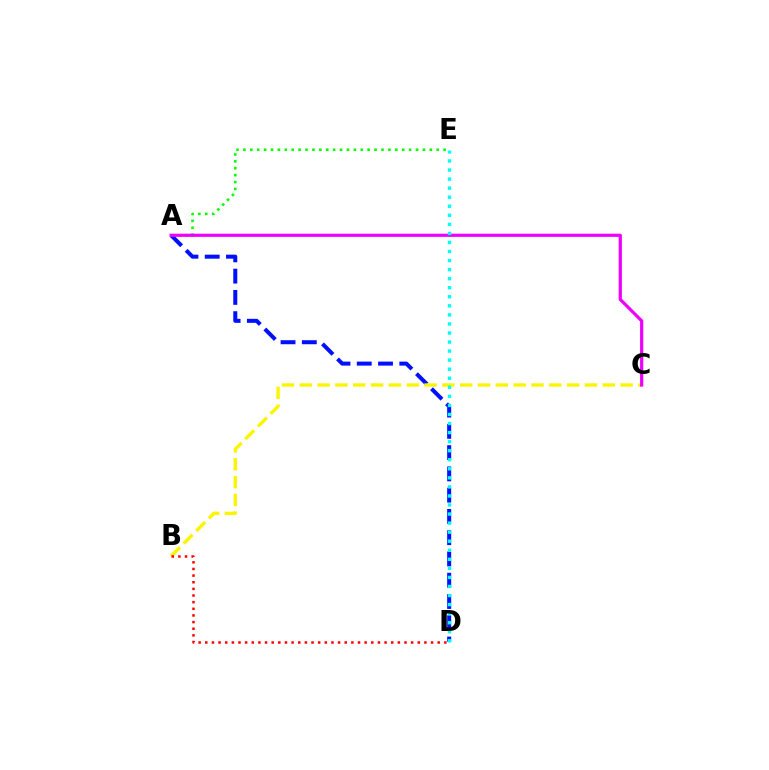{('A', 'D'): [{'color': '#0010ff', 'line_style': 'dashed', 'thickness': 2.89}], ('B', 'C'): [{'color': '#fcf500', 'line_style': 'dashed', 'thickness': 2.42}], ('A', 'E'): [{'color': '#08ff00', 'line_style': 'dotted', 'thickness': 1.88}], ('B', 'D'): [{'color': '#ff0000', 'line_style': 'dotted', 'thickness': 1.8}], ('A', 'C'): [{'color': '#ee00ff', 'line_style': 'solid', 'thickness': 2.3}], ('D', 'E'): [{'color': '#00fff6', 'line_style': 'dotted', 'thickness': 2.46}]}